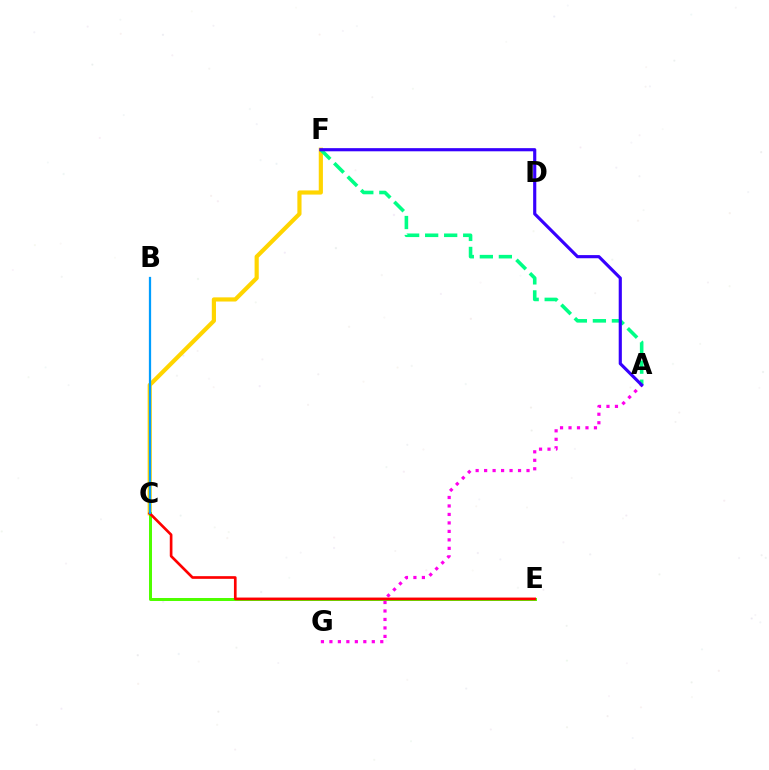{('C', 'F'): [{'color': '#ffd500', 'line_style': 'solid', 'thickness': 3.0}], ('A', 'F'): [{'color': '#00ff86', 'line_style': 'dashed', 'thickness': 2.58}, {'color': '#3700ff', 'line_style': 'solid', 'thickness': 2.27}], ('C', 'E'): [{'color': '#4fff00', 'line_style': 'solid', 'thickness': 2.16}, {'color': '#ff0000', 'line_style': 'solid', 'thickness': 1.92}], ('A', 'G'): [{'color': '#ff00ed', 'line_style': 'dotted', 'thickness': 2.3}], ('B', 'C'): [{'color': '#009eff', 'line_style': 'solid', 'thickness': 1.62}]}